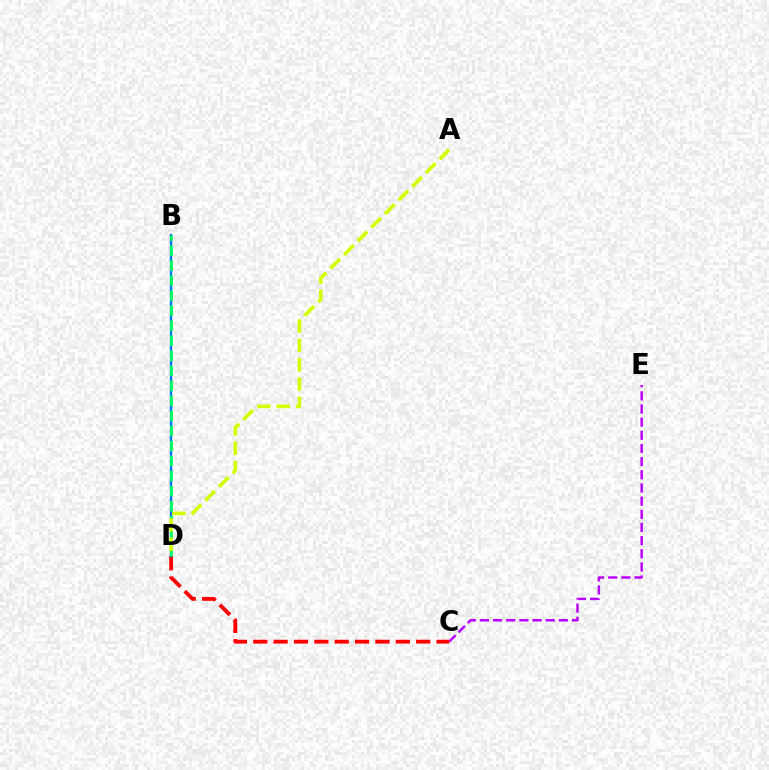{('C', 'E'): [{'color': '#b900ff', 'line_style': 'dashed', 'thickness': 1.79}], ('C', 'D'): [{'color': '#ff0000', 'line_style': 'dashed', 'thickness': 2.77}], ('B', 'D'): [{'color': '#0074ff', 'line_style': 'solid', 'thickness': 1.69}, {'color': '#00ff5c', 'line_style': 'dashed', 'thickness': 2.04}], ('A', 'D'): [{'color': '#d1ff00', 'line_style': 'dashed', 'thickness': 2.62}]}